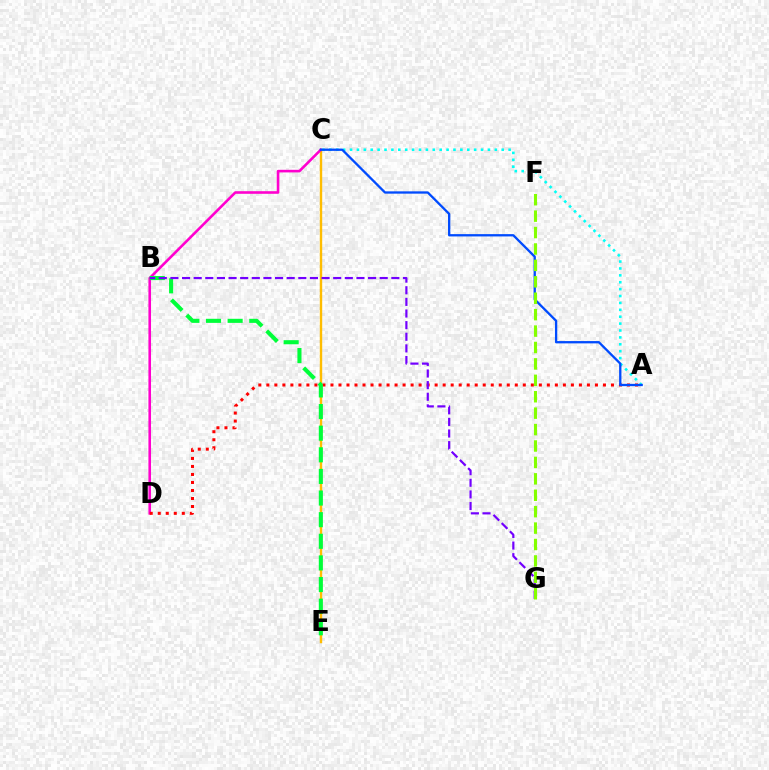{('C', 'E'): [{'color': '#ffbd00', 'line_style': 'solid', 'thickness': 1.73}], ('C', 'D'): [{'color': '#ff00cf', 'line_style': 'solid', 'thickness': 1.87}], ('A', 'D'): [{'color': '#ff0000', 'line_style': 'dotted', 'thickness': 2.18}], ('B', 'E'): [{'color': '#00ff39', 'line_style': 'dashed', 'thickness': 2.94}], ('A', 'C'): [{'color': '#00fff6', 'line_style': 'dotted', 'thickness': 1.87}, {'color': '#004bff', 'line_style': 'solid', 'thickness': 1.66}], ('B', 'G'): [{'color': '#7200ff', 'line_style': 'dashed', 'thickness': 1.58}], ('F', 'G'): [{'color': '#84ff00', 'line_style': 'dashed', 'thickness': 2.23}]}